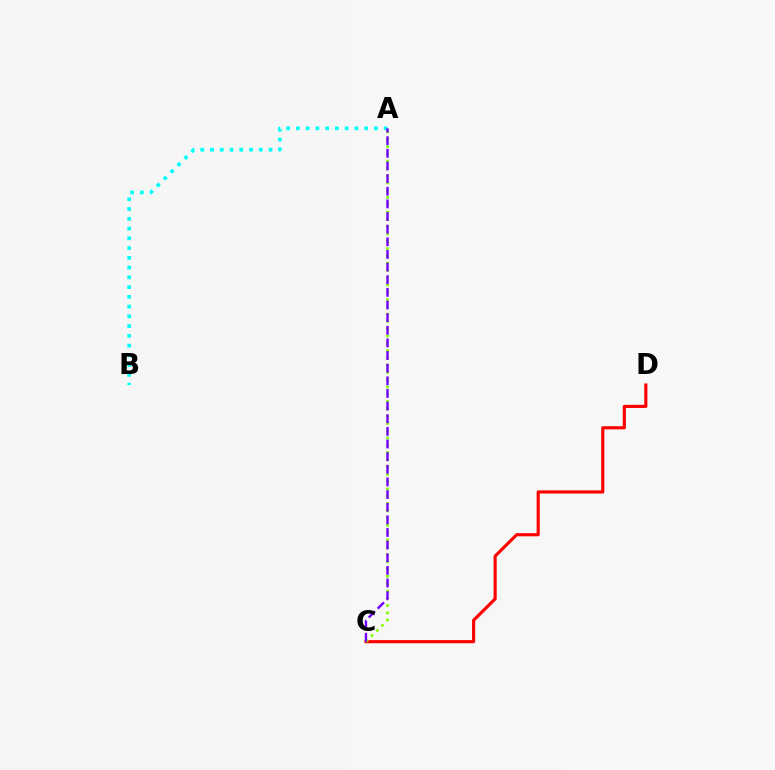{('A', 'B'): [{'color': '#00fff6', 'line_style': 'dotted', 'thickness': 2.65}], ('C', 'D'): [{'color': '#ff0000', 'line_style': 'solid', 'thickness': 2.25}], ('A', 'C'): [{'color': '#84ff00', 'line_style': 'dotted', 'thickness': 1.98}, {'color': '#7200ff', 'line_style': 'dashed', 'thickness': 1.72}]}